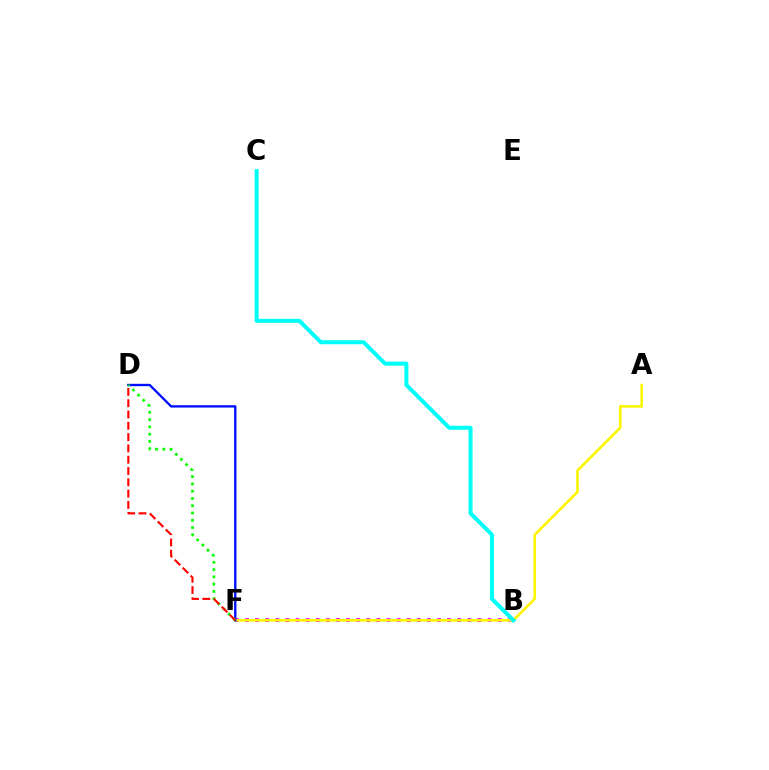{('B', 'F'): [{'color': '#ee00ff', 'line_style': 'dotted', 'thickness': 2.75}], ('A', 'F'): [{'color': '#fcf500', 'line_style': 'solid', 'thickness': 1.87}], ('D', 'F'): [{'color': '#0010ff', 'line_style': 'solid', 'thickness': 1.7}, {'color': '#08ff00', 'line_style': 'dotted', 'thickness': 1.98}, {'color': '#ff0000', 'line_style': 'dashed', 'thickness': 1.54}], ('B', 'C'): [{'color': '#00fff6', 'line_style': 'solid', 'thickness': 2.9}]}